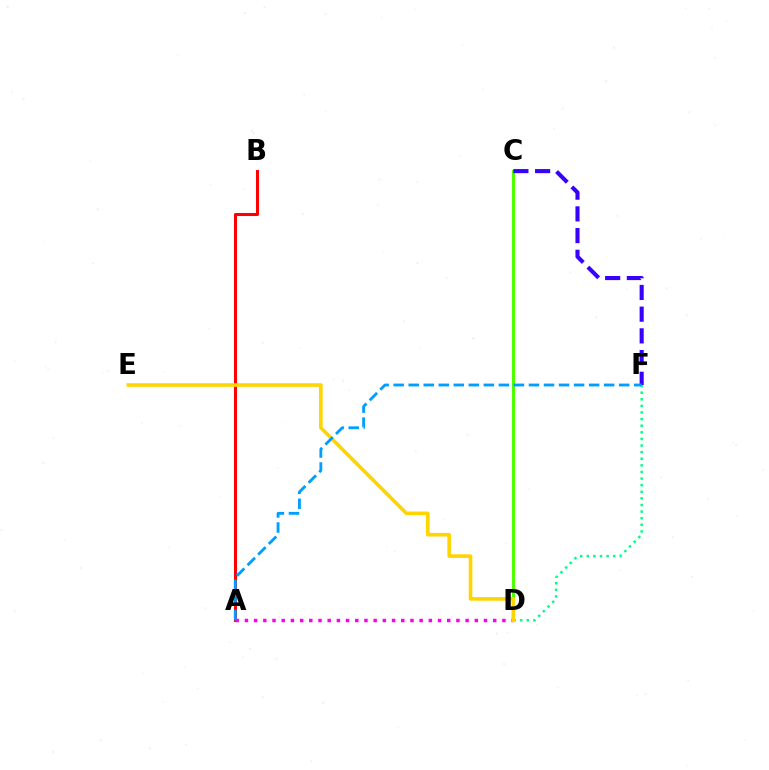{('C', 'D'): [{'color': '#4fff00', 'line_style': 'solid', 'thickness': 2.21}], ('A', 'B'): [{'color': '#ff0000', 'line_style': 'solid', 'thickness': 2.19}], ('D', 'F'): [{'color': '#00ff86', 'line_style': 'dotted', 'thickness': 1.79}], ('A', 'D'): [{'color': '#ff00ed', 'line_style': 'dotted', 'thickness': 2.5}], ('C', 'F'): [{'color': '#3700ff', 'line_style': 'dashed', 'thickness': 2.95}], ('D', 'E'): [{'color': '#ffd500', 'line_style': 'solid', 'thickness': 2.61}], ('A', 'F'): [{'color': '#009eff', 'line_style': 'dashed', 'thickness': 2.04}]}